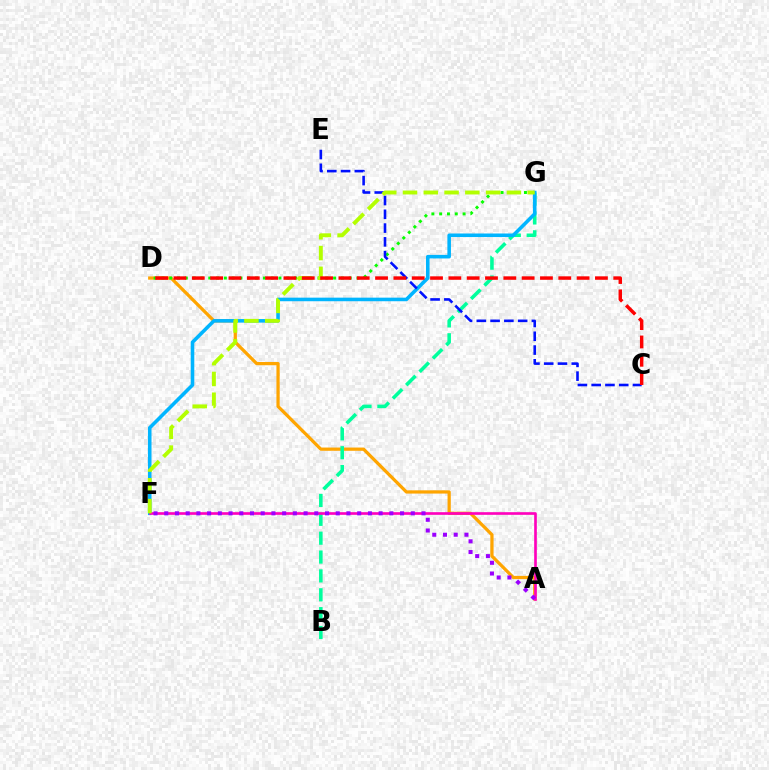{('A', 'D'): [{'color': '#ffa500', 'line_style': 'solid', 'thickness': 2.33}], ('D', 'G'): [{'color': '#08ff00', 'line_style': 'dotted', 'thickness': 2.12}], ('B', 'G'): [{'color': '#00ff9d', 'line_style': 'dashed', 'thickness': 2.56}], ('F', 'G'): [{'color': '#00b5ff', 'line_style': 'solid', 'thickness': 2.57}, {'color': '#b3ff00', 'line_style': 'dashed', 'thickness': 2.82}], ('A', 'F'): [{'color': '#ff00bd', 'line_style': 'solid', 'thickness': 1.91}, {'color': '#9b00ff', 'line_style': 'dotted', 'thickness': 2.91}], ('C', 'E'): [{'color': '#0010ff', 'line_style': 'dashed', 'thickness': 1.87}], ('C', 'D'): [{'color': '#ff0000', 'line_style': 'dashed', 'thickness': 2.49}]}